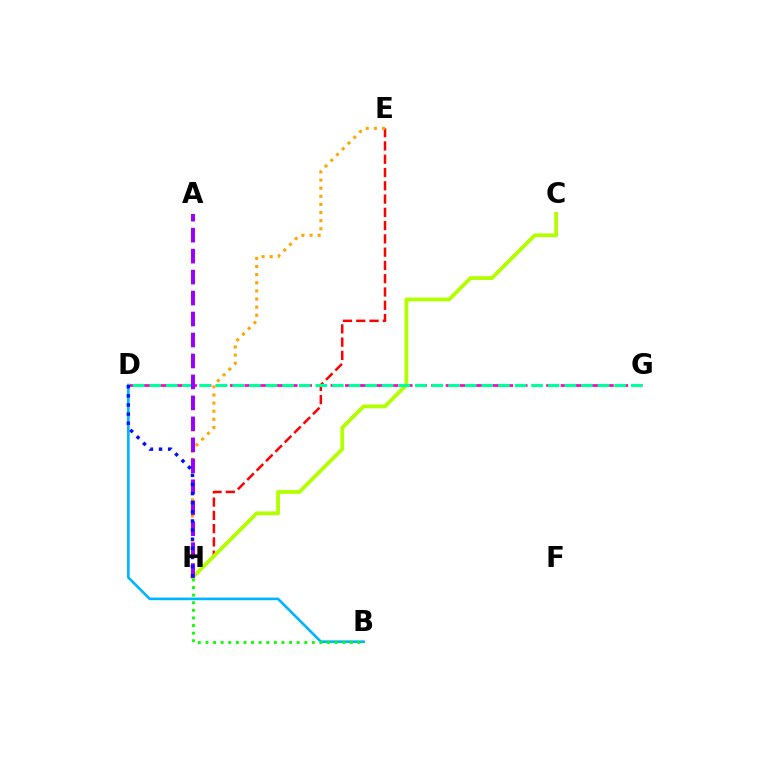{('E', 'H'): [{'color': '#ff0000', 'line_style': 'dashed', 'thickness': 1.8}, {'color': '#ffa500', 'line_style': 'dotted', 'thickness': 2.21}], ('D', 'G'): [{'color': '#ff00bd', 'line_style': 'dashed', 'thickness': 1.95}, {'color': '#00ff9d', 'line_style': 'dashed', 'thickness': 2.26}], ('B', 'D'): [{'color': '#00b5ff', 'line_style': 'solid', 'thickness': 1.9}], ('C', 'H'): [{'color': '#b3ff00', 'line_style': 'solid', 'thickness': 2.75}], ('A', 'H'): [{'color': '#9b00ff', 'line_style': 'dashed', 'thickness': 2.85}], ('B', 'H'): [{'color': '#08ff00', 'line_style': 'dotted', 'thickness': 2.07}], ('D', 'H'): [{'color': '#0010ff', 'line_style': 'dotted', 'thickness': 2.48}]}